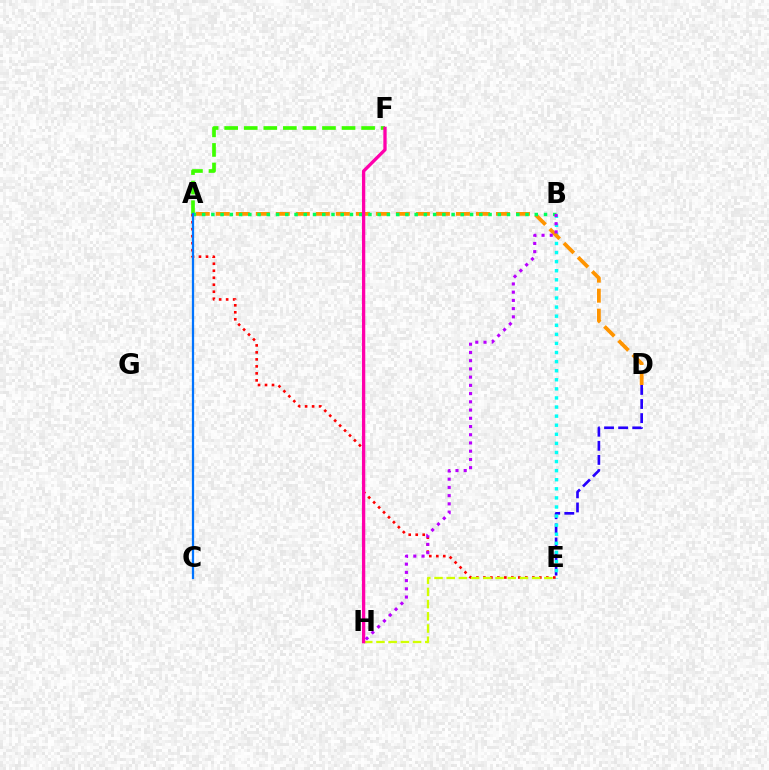{('D', 'E'): [{'color': '#2500ff', 'line_style': 'dashed', 'thickness': 1.92}], ('B', 'E'): [{'color': '#00fff6', 'line_style': 'dotted', 'thickness': 2.47}], ('A', 'E'): [{'color': '#ff0000', 'line_style': 'dotted', 'thickness': 1.9}], ('A', 'F'): [{'color': '#3dff00', 'line_style': 'dashed', 'thickness': 2.66}], ('A', 'D'): [{'color': '#ff9400', 'line_style': 'dashed', 'thickness': 2.72}], ('E', 'H'): [{'color': '#d1ff00', 'line_style': 'dashed', 'thickness': 1.66}], ('A', 'B'): [{'color': '#00ff5c', 'line_style': 'dotted', 'thickness': 2.51}], ('F', 'H'): [{'color': '#ff00ac', 'line_style': 'solid', 'thickness': 2.38}], ('A', 'C'): [{'color': '#0074ff', 'line_style': 'solid', 'thickness': 1.62}], ('B', 'H'): [{'color': '#b900ff', 'line_style': 'dotted', 'thickness': 2.24}]}